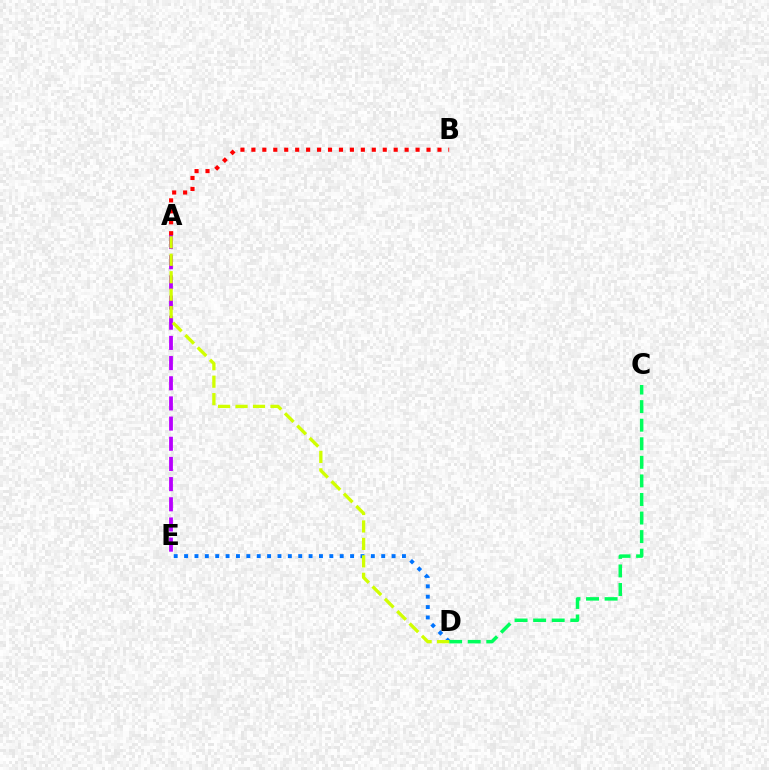{('A', 'E'): [{'color': '#b900ff', 'line_style': 'dashed', 'thickness': 2.74}], ('D', 'E'): [{'color': '#0074ff', 'line_style': 'dotted', 'thickness': 2.82}], ('C', 'D'): [{'color': '#00ff5c', 'line_style': 'dashed', 'thickness': 2.52}], ('A', 'B'): [{'color': '#ff0000', 'line_style': 'dotted', 'thickness': 2.97}], ('A', 'D'): [{'color': '#d1ff00', 'line_style': 'dashed', 'thickness': 2.37}]}